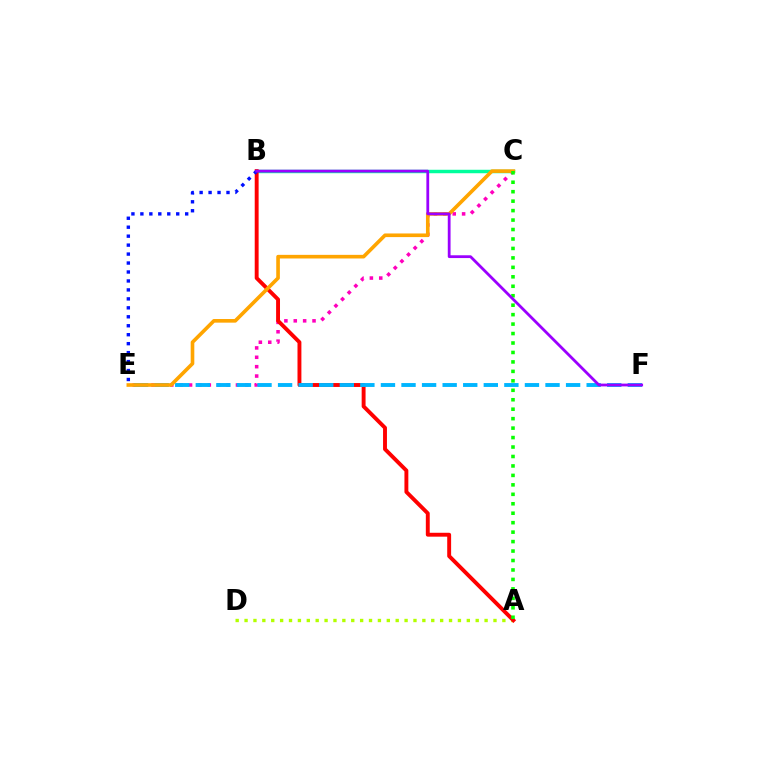{('B', 'C'): [{'color': '#00ff9d', 'line_style': 'solid', 'thickness': 2.49}], ('A', 'D'): [{'color': '#b3ff00', 'line_style': 'dotted', 'thickness': 2.42}], ('C', 'E'): [{'color': '#ff00bd', 'line_style': 'dotted', 'thickness': 2.55}, {'color': '#ffa500', 'line_style': 'solid', 'thickness': 2.61}], ('A', 'B'): [{'color': '#ff0000', 'line_style': 'solid', 'thickness': 2.81}], ('E', 'F'): [{'color': '#00b5ff', 'line_style': 'dashed', 'thickness': 2.79}], ('B', 'E'): [{'color': '#0010ff', 'line_style': 'dotted', 'thickness': 2.43}], ('A', 'C'): [{'color': '#08ff00', 'line_style': 'dotted', 'thickness': 2.57}], ('B', 'F'): [{'color': '#9b00ff', 'line_style': 'solid', 'thickness': 2.01}]}